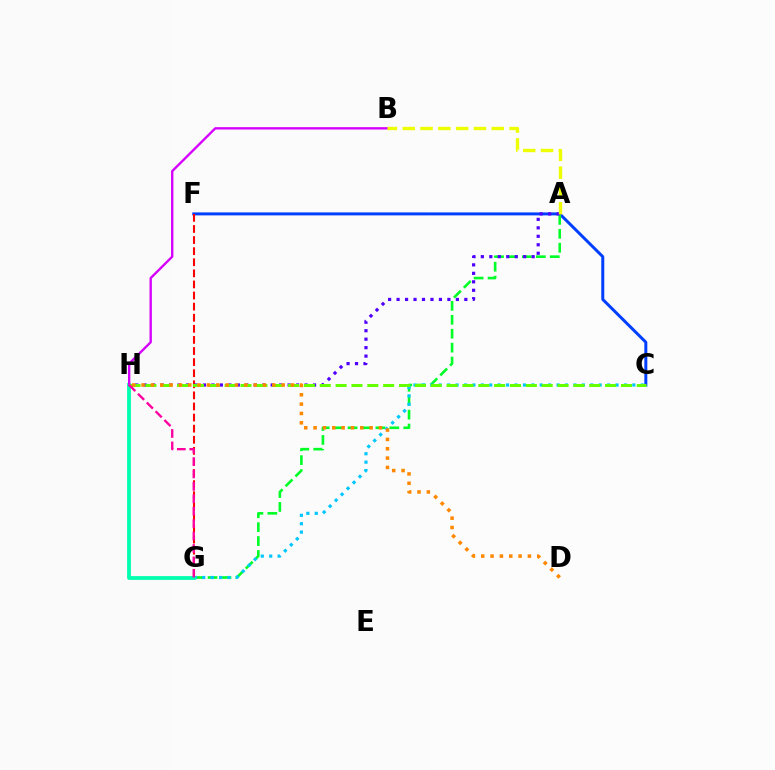{('C', 'F'): [{'color': '#003fff', 'line_style': 'solid', 'thickness': 2.14}], ('A', 'G'): [{'color': '#00ff27', 'line_style': 'dashed', 'thickness': 1.89}], ('F', 'G'): [{'color': '#ff0000', 'line_style': 'dashed', 'thickness': 1.51}], ('A', 'H'): [{'color': '#4f00ff', 'line_style': 'dotted', 'thickness': 2.3}], ('C', 'G'): [{'color': '#00c7ff', 'line_style': 'dotted', 'thickness': 2.29}], ('G', 'H'): [{'color': '#00ffaf', 'line_style': 'solid', 'thickness': 2.73}, {'color': '#ff00a0', 'line_style': 'dashed', 'thickness': 1.69}], ('B', 'H'): [{'color': '#d600ff', 'line_style': 'solid', 'thickness': 1.7}], ('C', 'H'): [{'color': '#66ff00', 'line_style': 'dashed', 'thickness': 2.15}], ('D', 'H'): [{'color': '#ff8800', 'line_style': 'dotted', 'thickness': 2.54}], ('A', 'B'): [{'color': '#eeff00', 'line_style': 'dashed', 'thickness': 2.42}]}